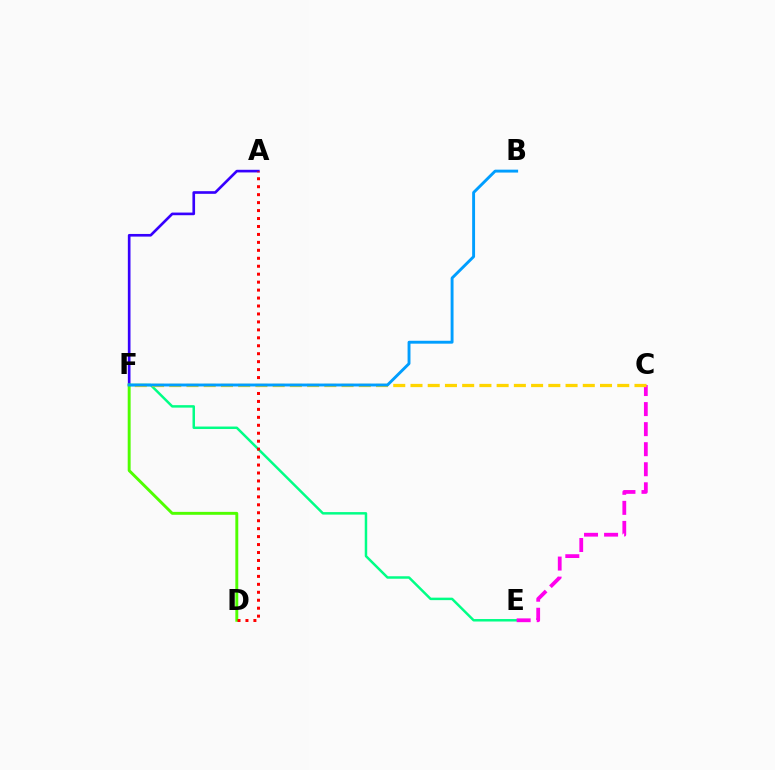{('A', 'F'): [{'color': '#3700ff', 'line_style': 'solid', 'thickness': 1.91}], ('E', 'F'): [{'color': '#00ff86', 'line_style': 'solid', 'thickness': 1.79}], ('D', 'F'): [{'color': '#4fff00', 'line_style': 'solid', 'thickness': 2.1}], ('C', 'E'): [{'color': '#ff00ed', 'line_style': 'dashed', 'thickness': 2.72}], ('A', 'D'): [{'color': '#ff0000', 'line_style': 'dotted', 'thickness': 2.16}], ('C', 'F'): [{'color': '#ffd500', 'line_style': 'dashed', 'thickness': 2.34}], ('B', 'F'): [{'color': '#009eff', 'line_style': 'solid', 'thickness': 2.09}]}